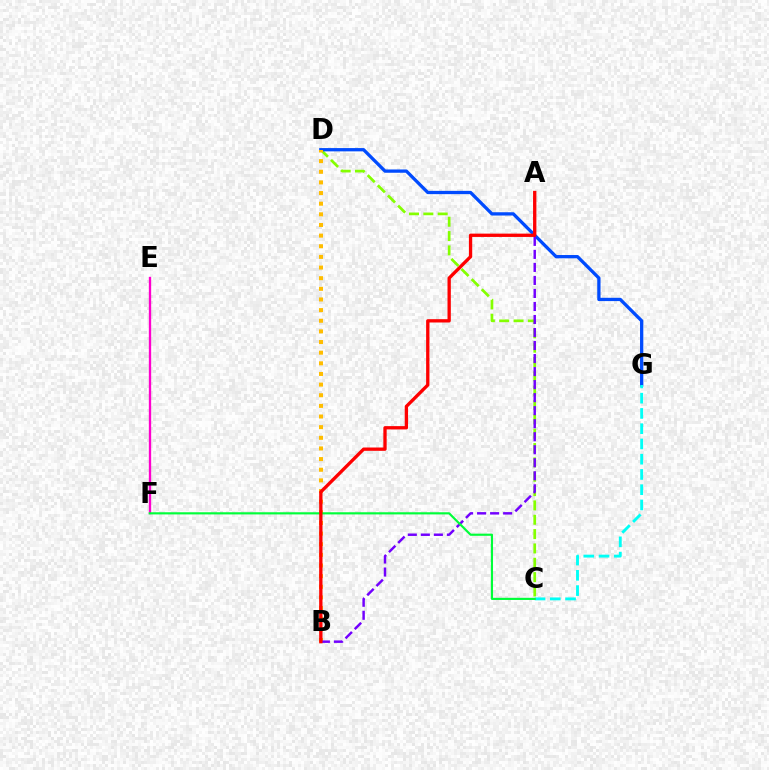{('C', 'D'): [{'color': '#84ff00', 'line_style': 'dashed', 'thickness': 1.95}], ('D', 'G'): [{'color': '#004bff', 'line_style': 'solid', 'thickness': 2.36}], ('E', 'F'): [{'color': '#ff00cf', 'line_style': 'solid', 'thickness': 1.68}], ('B', 'D'): [{'color': '#ffbd00', 'line_style': 'dotted', 'thickness': 2.89}], ('A', 'B'): [{'color': '#7200ff', 'line_style': 'dashed', 'thickness': 1.77}, {'color': '#ff0000', 'line_style': 'solid', 'thickness': 2.39}], ('C', 'G'): [{'color': '#00fff6', 'line_style': 'dashed', 'thickness': 2.07}], ('C', 'F'): [{'color': '#00ff39', 'line_style': 'solid', 'thickness': 1.55}]}